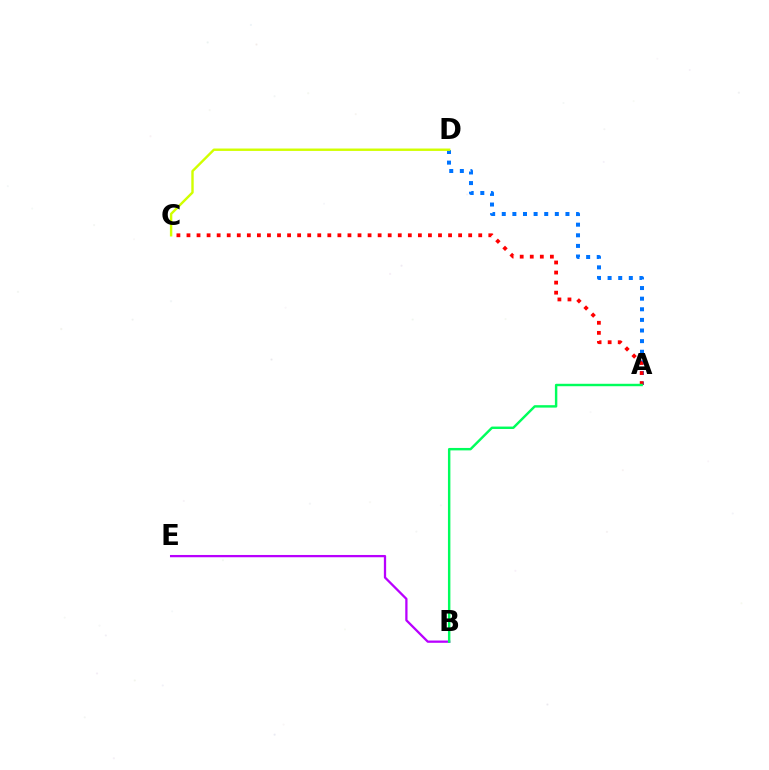{('B', 'E'): [{'color': '#b900ff', 'line_style': 'solid', 'thickness': 1.64}], ('A', 'D'): [{'color': '#0074ff', 'line_style': 'dotted', 'thickness': 2.88}], ('A', 'C'): [{'color': '#ff0000', 'line_style': 'dotted', 'thickness': 2.73}], ('C', 'D'): [{'color': '#d1ff00', 'line_style': 'solid', 'thickness': 1.73}], ('A', 'B'): [{'color': '#00ff5c', 'line_style': 'solid', 'thickness': 1.75}]}